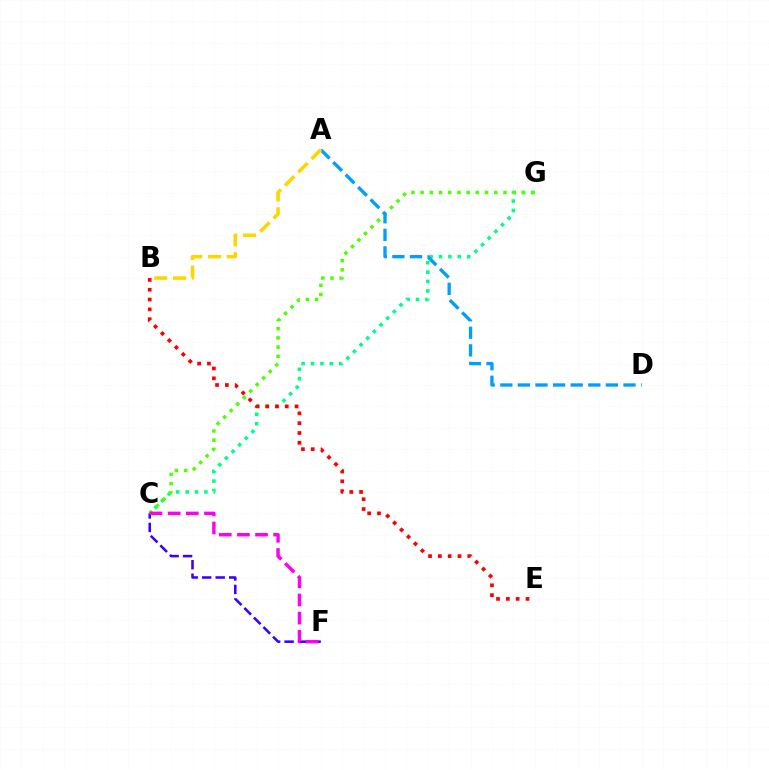{('C', 'G'): [{'color': '#00ff86', 'line_style': 'dotted', 'thickness': 2.55}, {'color': '#4fff00', 'line_style': 'dotted', 'thickness': 2.5}], ('A', 'D'): [{'color': '#009eff', 'line_style': 'dashed', 'thickness': 2.39}], ('C', 'F'): [{'color': '#3700ff', 'line_style': 'dashed', 'thickness': 1.83}, {'color': '#ff00ed', 'line_style': 'dashed', 'thickness': 2.46}], ('A', 'B'): [{'color': '#ffd500', 'line_style': 'dashed', 'thickness': 2.55}], ('B', 'E'): [{'color': '#ff0000', 'line_style': 'dotted', 'thickness': 2.67}]}